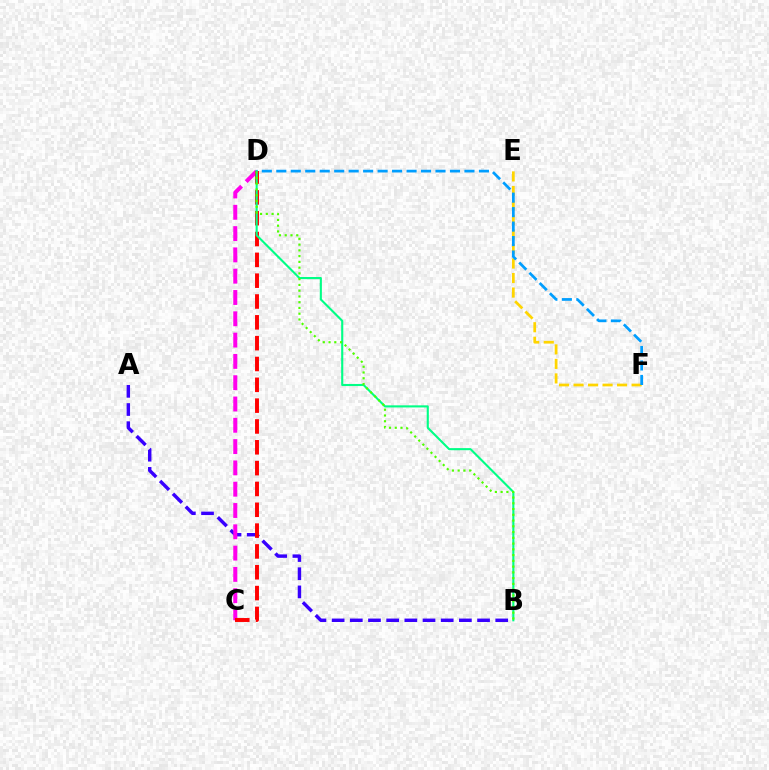{('A', 'B'): [{'color': '#3700ff', 'line_style': 'dashed', 'thickness': 2.47}], ('C', 'D'): [{'color': '#ff00ed', 'line_style': 'dashed', 'thickness': 2.89}, {'color': '#ff0000', 'line_style': 'dashed', 'thickness': 2.83}], ('B', 'D'): [{'color': '#00ff86', 'line_style': 'solid', 'thickness': 1.52}, {'color': '#4fff00', 'line_style': 'dotted', 'thickness': 1.56}], ('E', 'F'): [{'color': '#ffd500', 'line_style': 'dashed', 'thickness': 1.97}], ('D', 'F'): [{'color': '#009eff', 'line_style': 'dashed', 'thickness': 1.97}]}